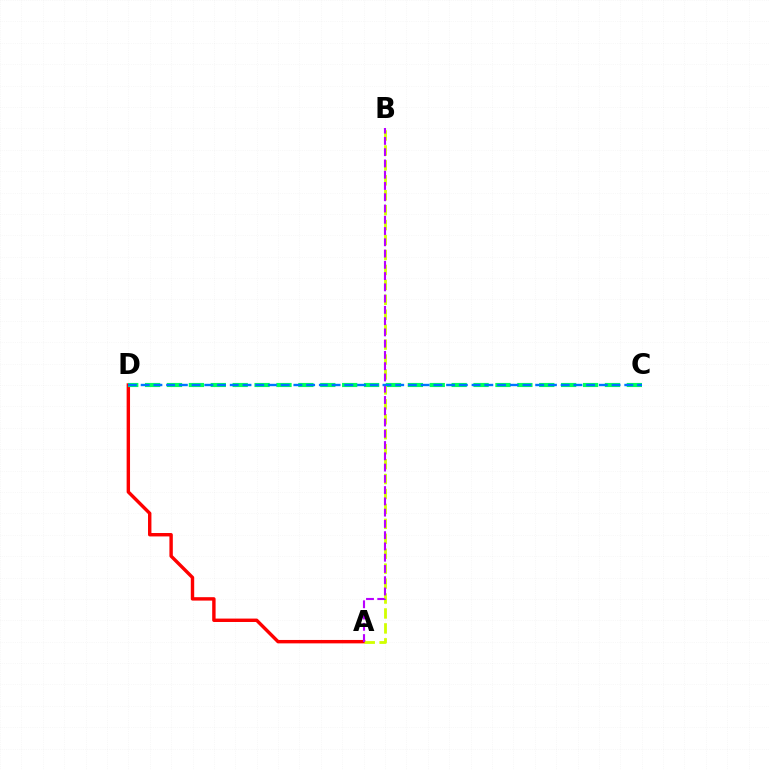{('A', 'D'): [{'color': '#ff0000', 'line_style': 'solid', 'thickness': 2.45}], ('C', 'D'): [{'color': '#00ff5c', 'line_style': 'dashed', 'thickness': 2.97}, {'color': '#0074ff', 'line_style': 'dashed', 'thickness': 1.73}], ('A', 'B'): [{'color': '#d1ff00', 'line_style': 'dashed', 'thickness': 2.03}, {'color': '#b900ff', 'line_style': 'dashed', 'thickness': 1.53}]}